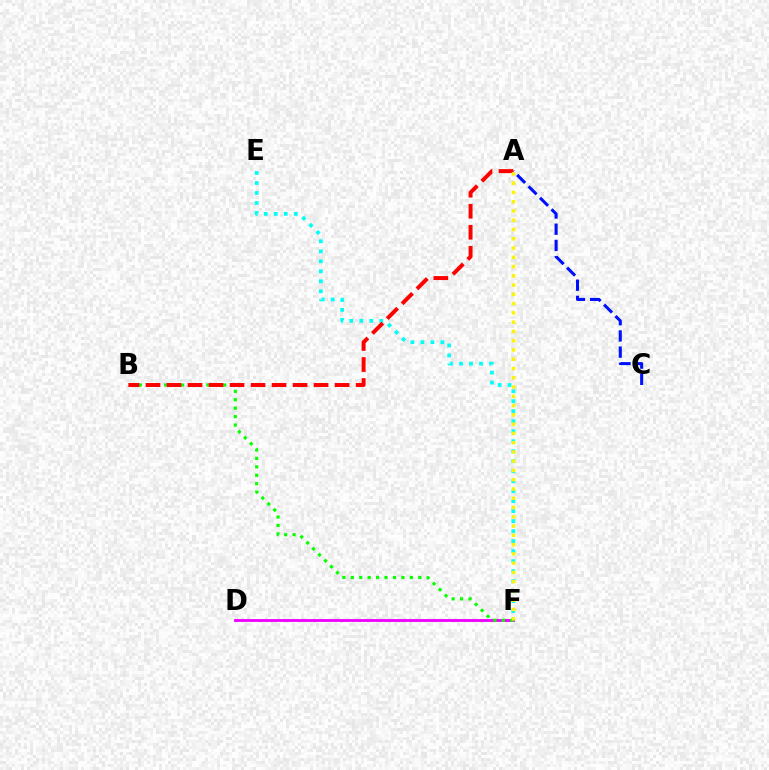{('D', 'F'): [{'color': '#ee00ff', 'line_style': 'solid', 'thickness': 2.05}], ('E', 'F'): [{'color': '#00fff6', 'line_style': 'dotted', 'thickness': 2.72}], ('A', 'C'): [{'color': '#0010ff', 'line_style': 'dashed', 'thickness': 2.2}], ('B', 'F'): [{'color': '#08ff00', 'line_style': 'dotted', 'thickness': 2.29}], ('A', 'B'): [{'color': '#ff0000', 'line_style': 'dashed', 'thickness': 2.85}], ('A', 'F'): [{'color': '#fcf500', 'line_style': 'dotted', 'thickness': 2.52}]}